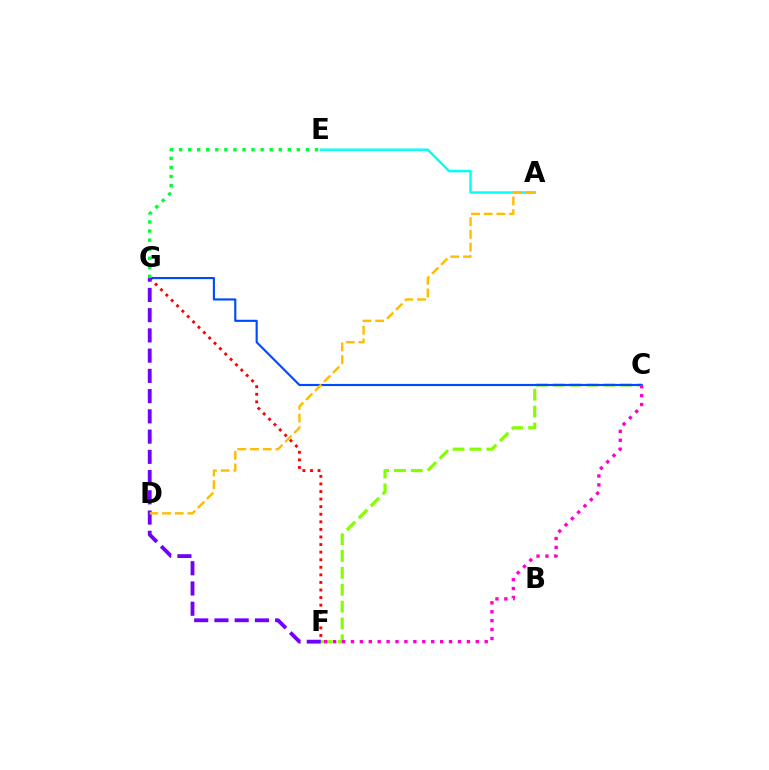{('C', 'F'): [{'color': '#84ff00', 'line_style': 'dashed', 'thickness': 2.29}, {'color': '#ff00cf', 'line_style': 'dotted', 'thickness': 2.42}], ('C', 'G'): [{'color': '#004bff', 'line_style': 'solid', 'thickness': 1.55}], ('F', 'G'): [{'color': '#ff0000', 'line_style': 'dotted', 'thickness': 2.06}, {'color': '#7200ff', 'line_style': 'dashed', 'thickness': 2.75}], ('A', 'E'): [{'color': '#00fff6', 'line_style': 'solid', 'thickness': 1.74}], ('A', 'D'): [{'color': '#ffbd00', 'line_style': 'dashed', 'thickness': 1.72}], ('E', 'G'): [{'color': '#00ff39', 'line_style': 'dotted', 'thickness': 2.46}]}